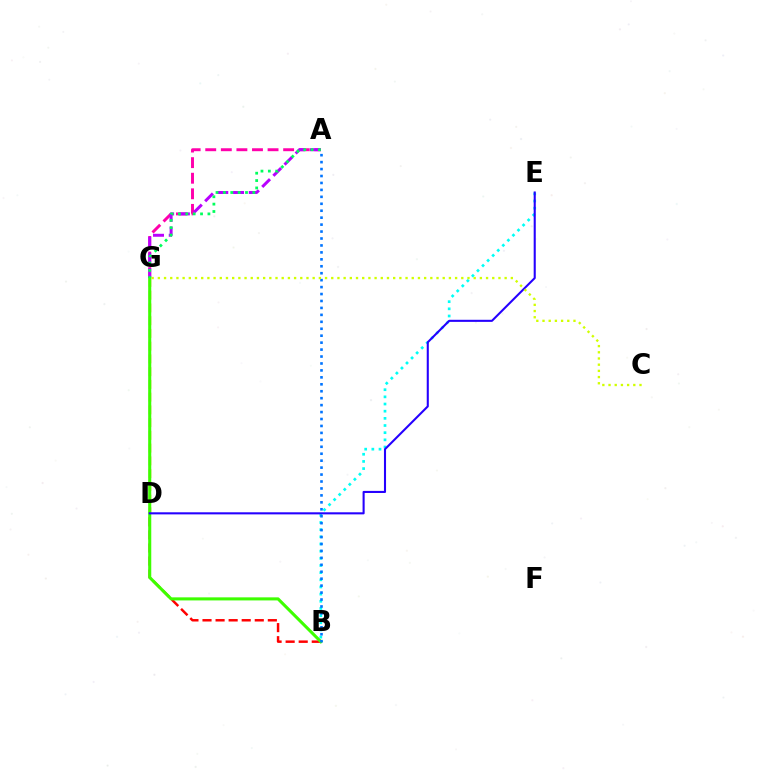{('B', 'D'): [{'color': '#ff0000', 'line_style': 'dashed', 'thickness': 1.77}], ('B', 'E'): [{'color': '#00fff6', 'line_style': 'dotted', 'thickness': 1.95}], ('A', 'G'): [{'color': '#ff00ac', 'line_style': 'dashed', 'thickness': 2.12}, {'color': '#b900ff', 'line_style': 'dashed', 'thickness': 2.14}, {'color': '#00ff5c', 'line_style': 'dotted', 'thickness': 2.0}], ('D', 'G'): [{'color': '#ff9400', 'line_style': 'dashed', 'thickness': 1.73}], ('B', 'G'): [{'color': '#3dff00', 'line_style': 'solid', 'thickness': 2.21}], ('D', 'E'): [{'color': '#2500ff', 'line_style': 'solid', 'thickness': 1.5}], ('A', 'B'): [{'color': '#0074ff', 'line_style': 'dotted', 'thickness': 1.89}], ('C', 'G'): [{'color': '#d1ff00', 'line_style': 'dotted', 'thickness': 1.68}]}